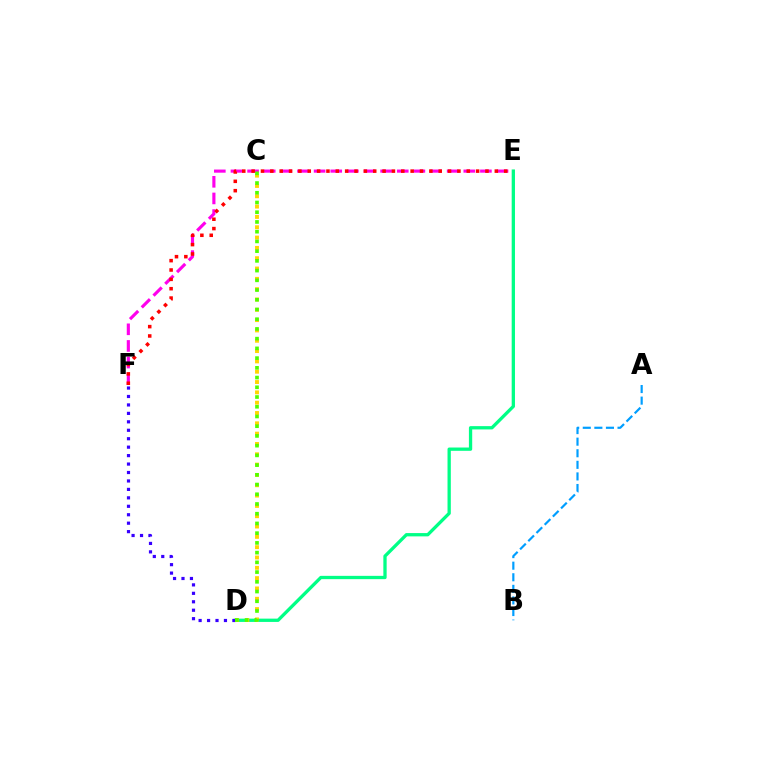{('E', 'F'): [{'color': '#ff00ed', 'line_style': 'dashed', 'thickness': 2.26}, {'color': '#ff0000', 'line_style': 'dotted', 'thickness': 2.54}], ('D', 'E'): [{'color': '#00ff86', 'line_style': 'solid', 'thickness': 2.37}], ('D', 'F'): [{'color': '#3700ff', 'line_style': 'dotted', 'thickness': 2.29}], ('A', 'B'): [{'color': '#009eff', 'line_style': 'dashed', 'thickness': 1.57}], ('C', 'D'): [{'color': '#ffd500', 'line_style': 'dotted', 'thickness': 2.8}, {'color': '#4fff00', 'line_style': 'dotted', 'thickness': 2.64}]}